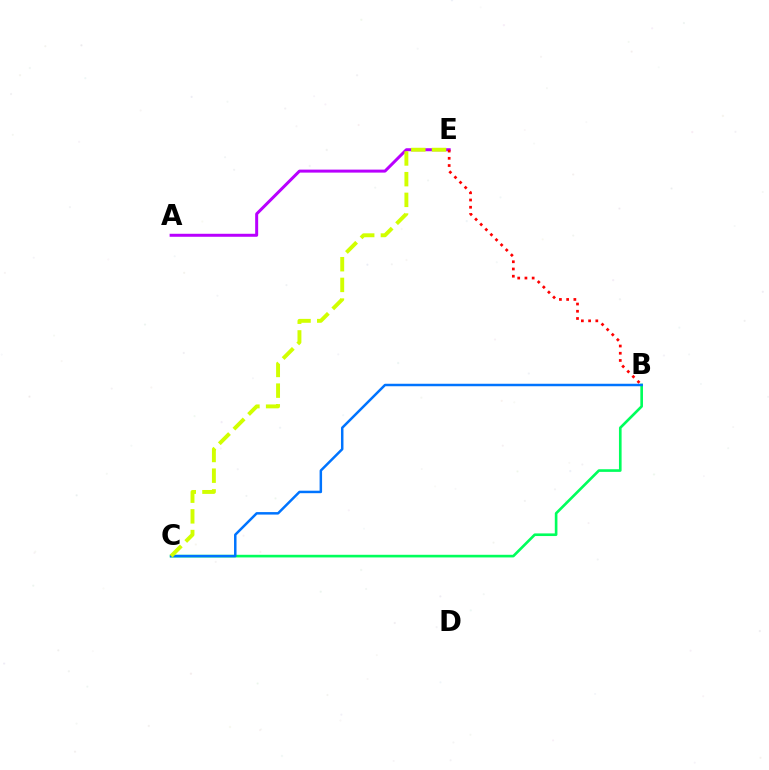{('B', 'C'): [{'color': '#00ff5c', 'line_style': 'solid', 'thickness': 1.9}, {'color': '#0074ff', 'line_style': 'solid', 'thickness': 1.79}], ('A', 'E'): [{'color': '#b900ff', 'line_style': 'solid', 'thickness': 2.15}], ('B', 'E'): [{'color': '#ff0000', 'line_style': 'dotted', 'thickness': 1.96}], ('C', 'E'): [{'color': '#d1ff00', 'line_style': 'dashed', 'thickness': 2.81}]}